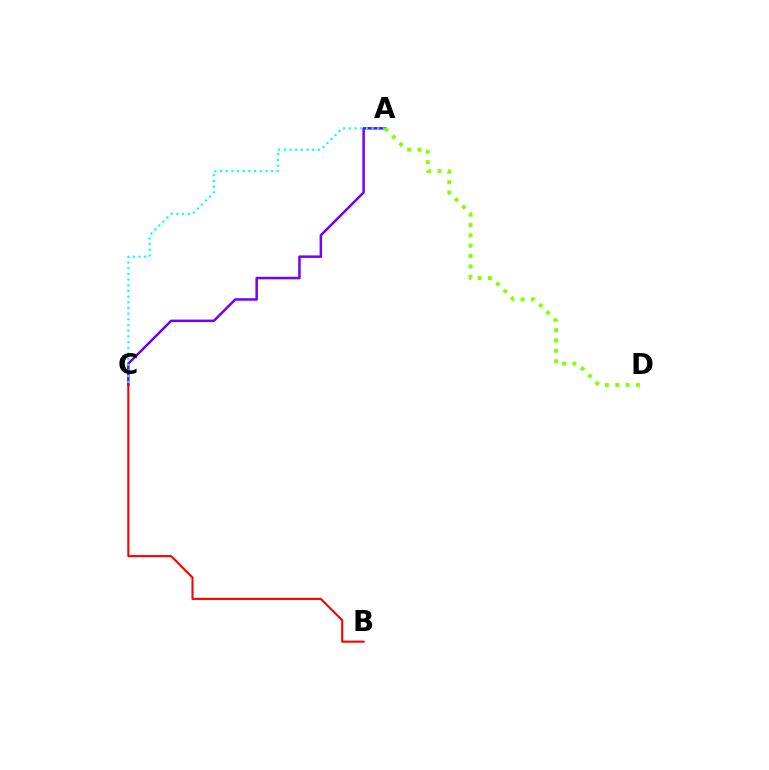{('A', 'C'): [{'color': '#7200ff', 'line_style': 'solid', 'thickness': 1.81}, {'color': '#00fff6', 'line_style': 'dotted', 'thickness': 1.54}], ('B', 'C'): [{'color': '#ff0000', 'line_style': 'solid', 'thickness': 1.52}], ('A', 'D'): [{'color': '#84ff00', 'line_style': 'dotted', 'thickness': 2.81}]}